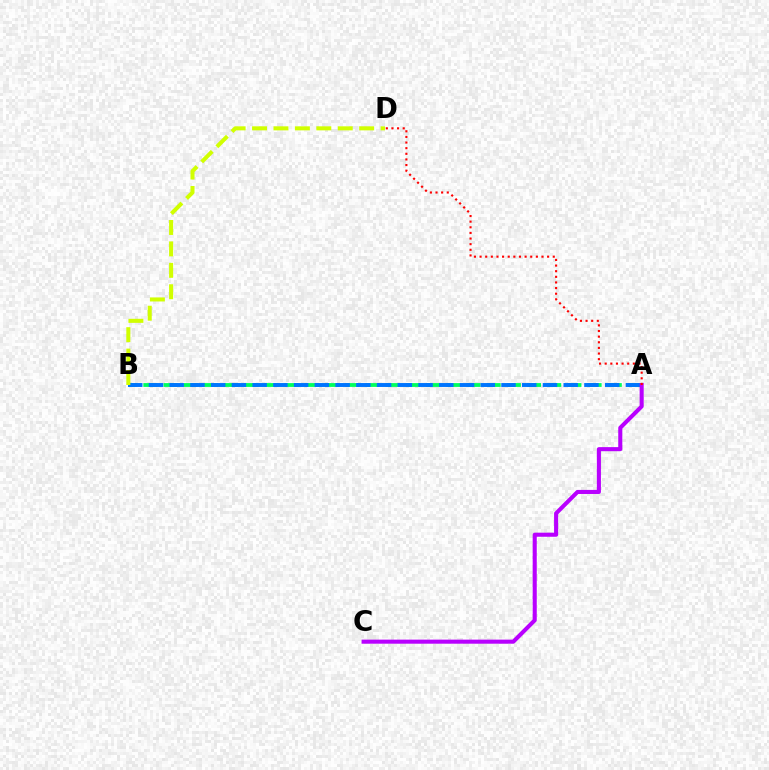{('A', 'B'): [{'color': '#00ff5c', 'line_style': 'dashed', 'thickness': 2.74}, {'color': '#0074ff', 'line_style': 'dashed', 'thickness': 2.82}], ('A', 'C'): [{'color': '#b900ff', 'line_style': 'solid', 'thickness': 2.93}], ('B', 'D'): [{'color': '#d1ff00', 'line_style': 'dashed', 'thickness': 2.91}], ('A', 'D'): [{'color': '#ff0000', 'line_style': 'dotted', 'thickness': 1.53}]}